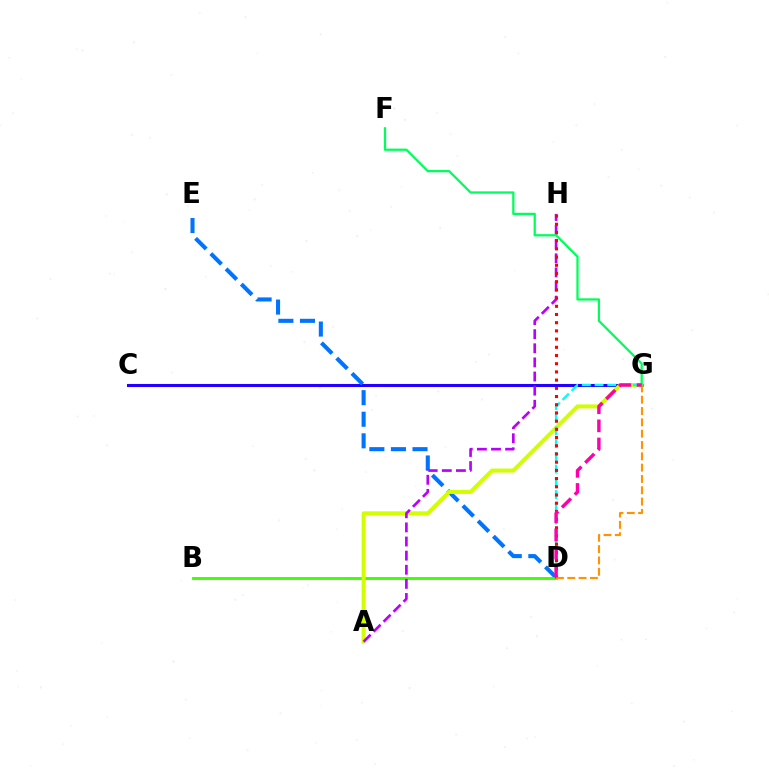{('C', 'G'): [{'color': '#2500ff', 'line_style': 'solid', 'thickness': 2.21}], ('D', 'E'): [{'color': '#0074ff', 'line_style': 'dashed', 'thickness': 2.93}], ('B', 'D'): [{'color': '#3dff00', 'line_style': 'solid', 'thickness': 2.07}], ('A', 'G'): [{'color': '#d1ff00', 'line_style': 'solid', 'thickness': 2.87}], ('D', 'G'): [{'color': '#00fff6', 'line_style': 'dashed', 'thickness': 1.73}, {'color': '#ff9400', 'line_style': 'dashed', 'thickness': 1.54}, {'color': '#ff00ac', 'line_style': 'dashed', 'thickness': 2.46}], ('A', 'H'): [{'color': '#b900ff', 'line_style': 'dashed', 'thickness': 1.92}], ('D', 'H'): [{'color': '#ff0000', 'line_style': 'dotted', 'thickness': 2.23}], ('F', 'G'): [{'color': '#00ff5c', 'line_style': 'solid', 'thickness': 1.63}]}